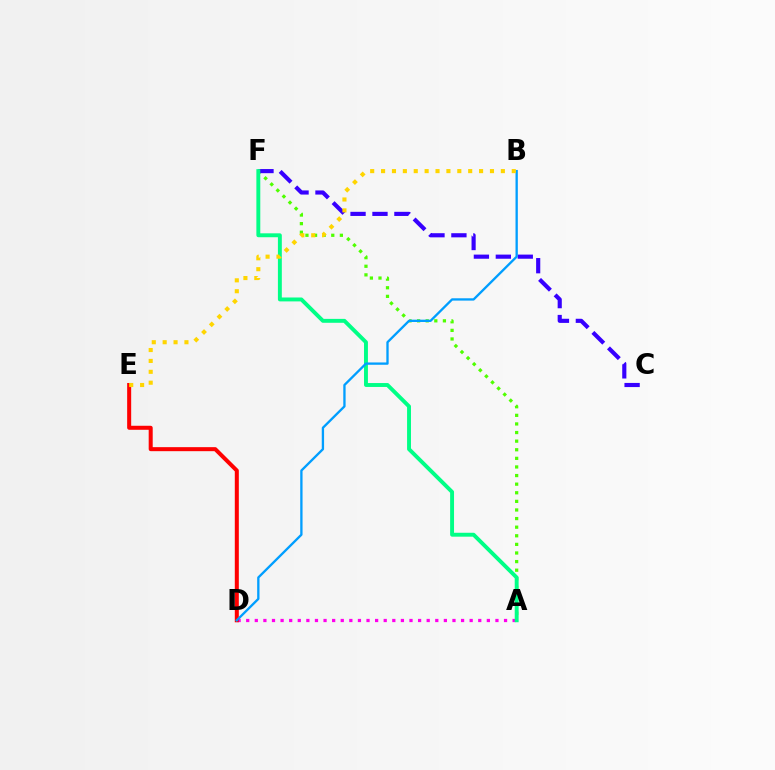{('A', 'D'): [{'color': '#ff00ed', 'line_style': 'dotted', 'thickness': 2.34}], ('A', 'F'): [{'color': '#4fff00', 'line_style': 'dotted', 'thickness': 2.34}, {'color': '#00ff86', 'line_style': 'solid', 'thickness': 2.81}], ('D', 'E'): [{'color': '#ff0000', 'line_style': 'solid', 'thickness': 2.89}], ('C', 'F'): [{'color': '#3700ff', 'line_style': 'dashed', 'thickness': 2.98}], ('B', 'D'): [{'color': '#009eff', 'line_style': 'solid', 'thickness': 1.67}], ('B', 'E'): [{'color': '#ffd500', 'line_style': 'dotted', 'thickness': 2.96}]}